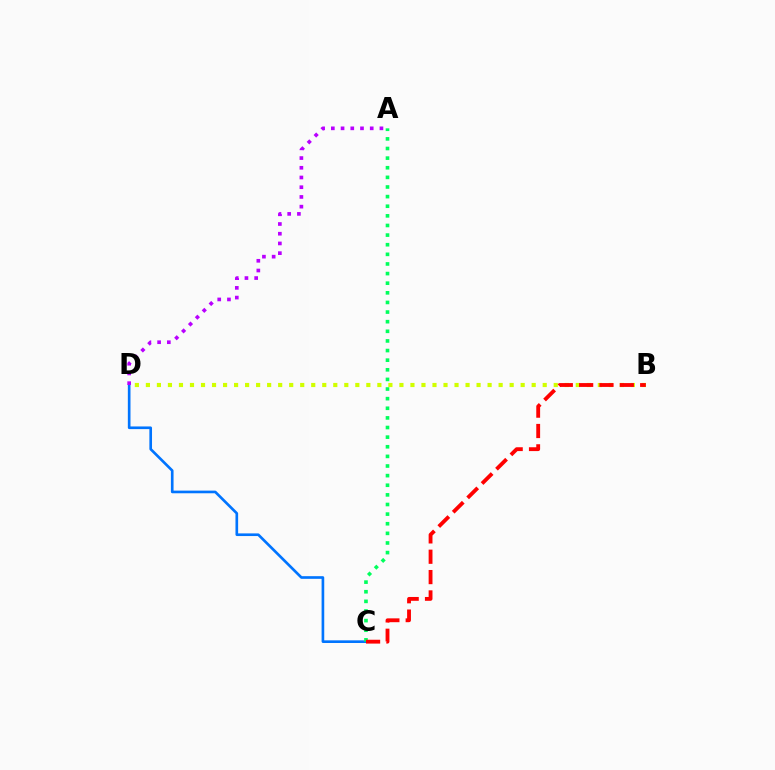{('C', 'D'): [{'color': '#0074ff', 'line_style': 'solid', 'thickness': 1.91}], ('A', 'D'): [{'color': '#b900ff', 'line_style': 'dotted', 'thickness': 2.64}], ('A', 'C'): [{'color': '#00ff5c', 'line_style': 'dotted', 'thickness': 2.61}], ('B', 'D'): [{'color': '#d1ff00', 'line_style': 'dotted', 'thickness': 2.99}], ('B', 'C'): [{'color': '#ff0000', 'line_style': 'dashed', 'thickness': 2.76}]}